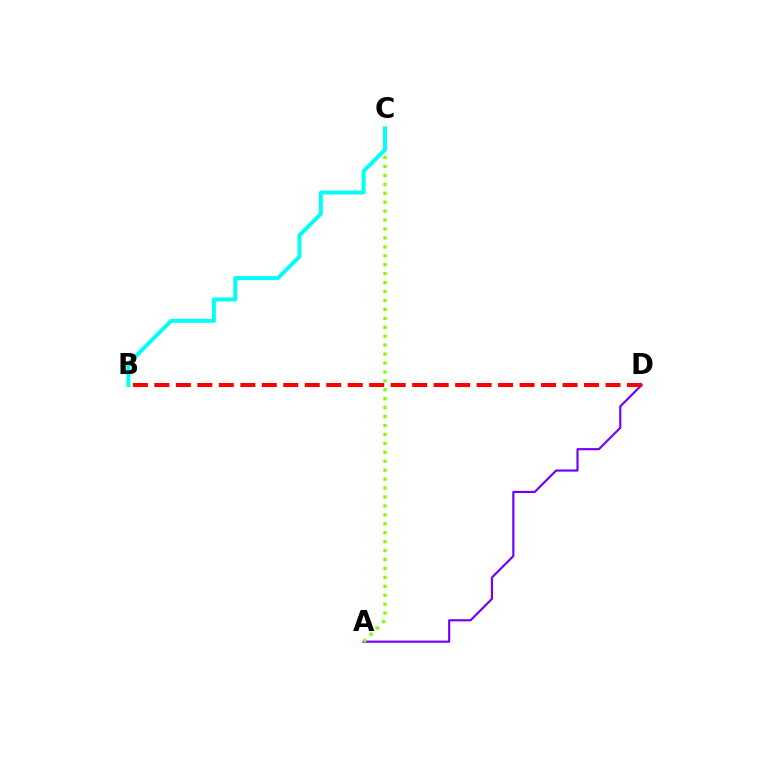{('A', 'D'): [{'color': '#7200ff', 'line_style': 'solid', 'thickness': 1.56}], ('A', 'C'): [{'color': '#84ff00', 'line_style': 'dotted', 'thickness': 2.43}], ('B', 'C'): [{'color': '#00fff6', 'line_style': 'solid', 'thickness': 2.84}], ('B', 'D'): [{'color': '#ff0000', 'line_style': 'dashed', 'thickness': 2.92}]}